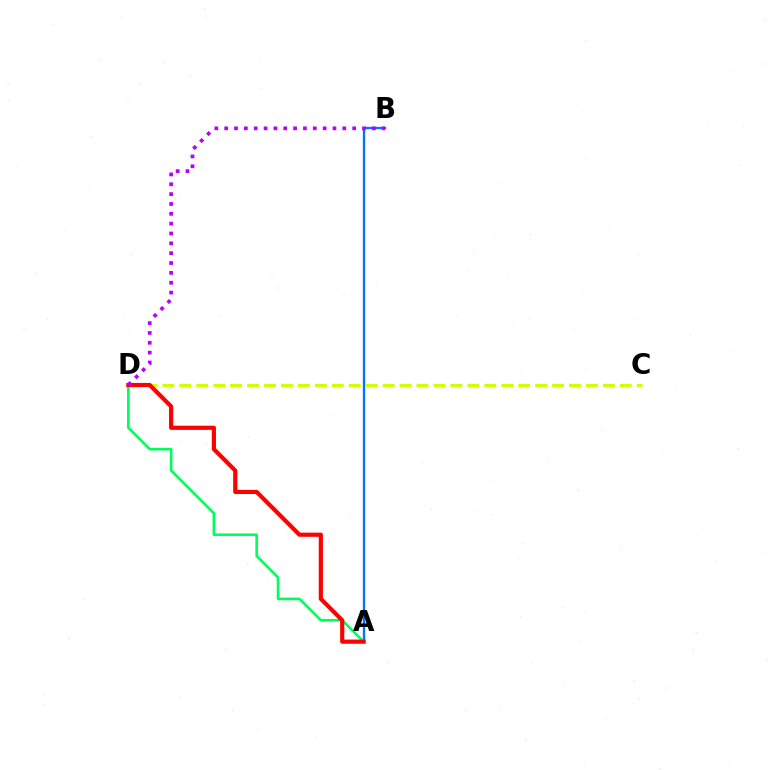{('C', 'D'): [{'color': '#d1ff00', 'line_style': 'dashed', 'thickness': 2.3}], ('A', 'B'): [{'color': '#0074ff', 'line_style': 'solid', 'thickness': 1.69}], ('A', 'D'): [{'color': '#00ff5c', 'line_style': 'solid', 'thickness': 1.89}, {'color': '#ff0000', 'line_style': 'solid', 'thickness': 3.0}], ('B', 'D'): [{'color': '#b900ff', 'line_style': 'dotted', 'thickness': 2.68}]}